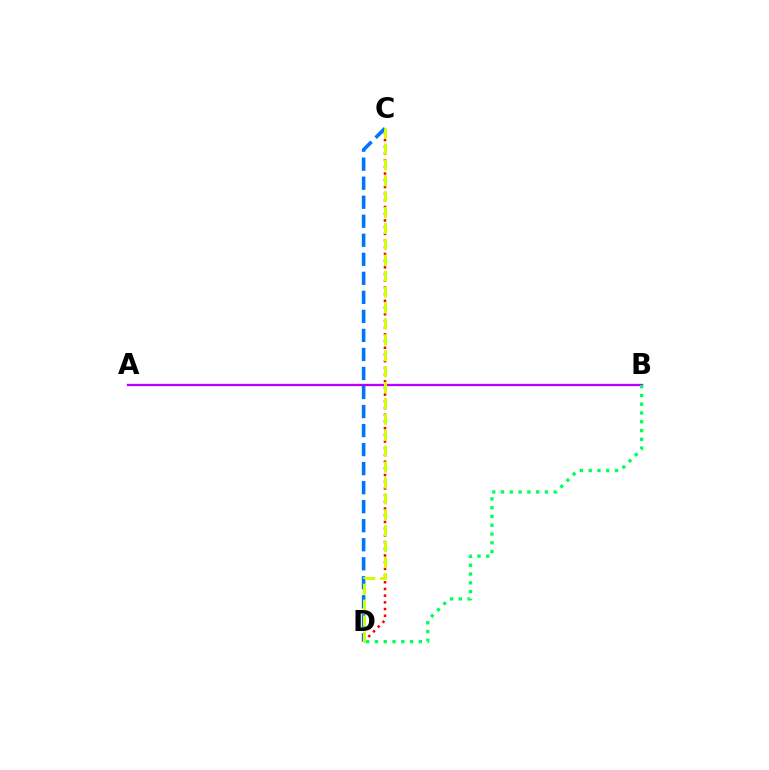{('A', 'B'): [{'color': '#b900ff', 'line_style': 'solid', 'thickness': 1.66}], ('C', 'D'): [{'color': '#ff0000', 'line_style': 'dotted', 'thickness': 1.82}, {'color': '#0074ff', 'line_style': 'dashed', 'thickness': 2.58}, {'color': '#d1ff00', 'line_style': 'dashed', 'thickness': 2.16}], ('B', 'D'): [{'color': '#00ff5c', 'line_style': 'dotted', 'thickness': 2.38}]}